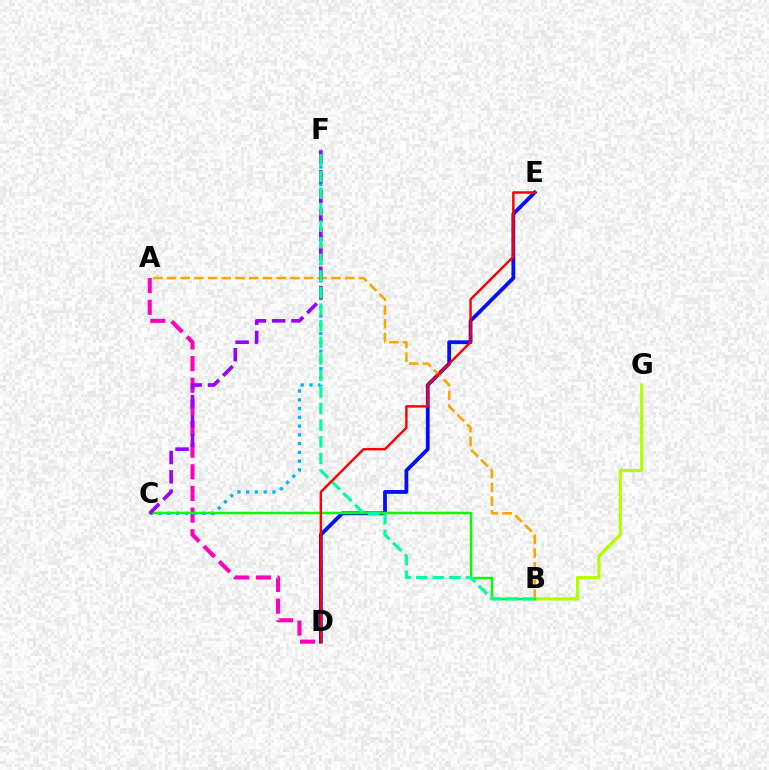{('D', 'E'): [{'color': '#0010ff', 'line_style': 'solid', 'thickness': 2.73}, {'color': '#ff0000', 'line_style': 'solid', 'thickness': 1.76}], ('A', 'D'): [{'color': '#ff00bd', 'line_style': 'dashed', 'thickness': 2.94}], ('A', 'B'): [{'color': '#ffa500', 'line_style': 'dashed', 'thickness': 1.86}], ('C', 'F'): [{'color': '#00b5ff', 'line_style': 'dotted', 'thickness': 2.38}, {'color': '#9b00ff', 'line_style': 'dashed', 'thickness': 2.62}], ('B', 'G'): [{'color': '#b3ff00', 'line_style': 'solid', 'thickness': 2.3}], ('B', 'C'): [{'color': '#08ff00', 'line_style': 'solid', 'thickness': 1.76}], ('B', 'F'): [{'color': '#00ff9d', 'line_style': 'dashed', 'thickness': 2.25}]}